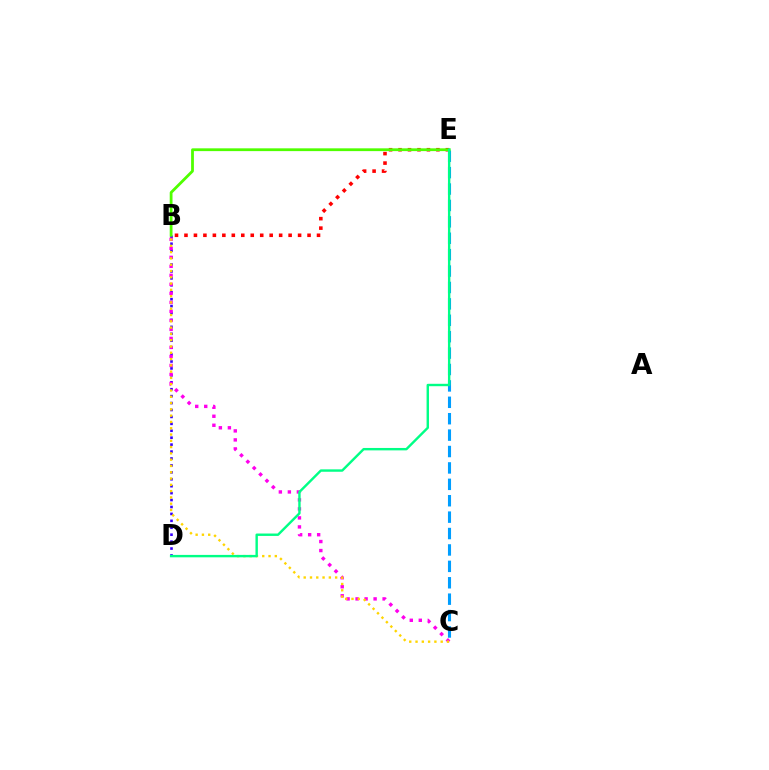{('B', 'E'): [{'color': '#ff0000', 'line_style': 'dotted', 'thickness': 2.57}, {'color': '#4fff00', 'line_style': 'solid', 'thickness': 2.01}], ('B', 'D'): [{'color': '#3700ff', 'line_style': 'dotted', 'thickness': 1.88}], ('C', 'E'): [{'color': '#009eff', 'line_style': 'dashed', 'thickness': 2.23}], ('B', 'C'): [{'color': '#ff00ed', 'line_style': 'dotted', 'thickness': 2.45}, {'color': '#ffd500', 'line_style': 'dotted', 'thickness': 1.71}], ('D', 'E'): [{'color': '#00ff86', 'line_style': 'solid', 'thickness': 1.73}]}